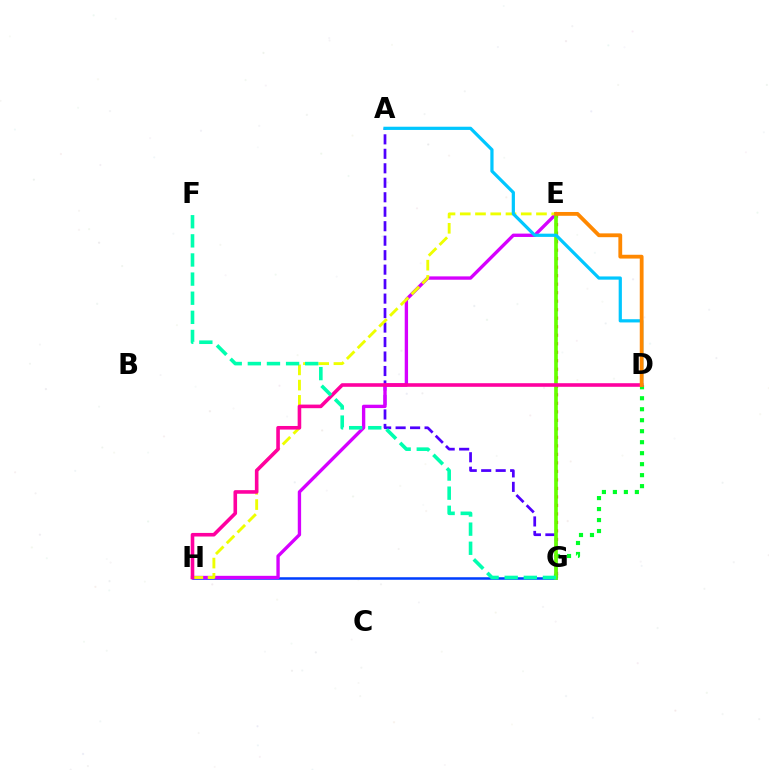{('D', 'G'): [{'color': '#00ff27', 'line_style': 'dotted', 'thickness': 2.99}], ('G', 'H'): [{'color': '#003fff', 'line_style': 'solid', 'thickness': 1.82}], ('E', 'G'): [{'color': '#ff0000', 'line_style': 'dotted', 'thickness': 2.31}, {'color': '#66ff00', 'line_style': 'solid', 'thickness': 2.64}], ('A', 'G'): [{'color': '#4f00ff', 'line_style': 'dashed', 'thickness': 1.97}], ('E', 'H'): [{'color': '#d600ff', 'line_style': 'solid', 'thickness': 2.41}, {'color': '#eeff00', 'line_style': 'dashed', 'thickness': 2.07}], ('A', 'D'): [{'color': '#00c7ff', 'line_style': 'solid', 'thickness': 2.32}], ('D', 'H'): [{'color': '#ff00a0', 'line_style': 'solid', 'thickness': 2.59}], ('F', 'G'): [{'color': '#00ffaf', 'line_style': 'dashed', 'thickness': 2.6}], ('D', 'E'): [{'color': '#ff8800', 'line_style': 'solid', 'thickness': 2.74}]}